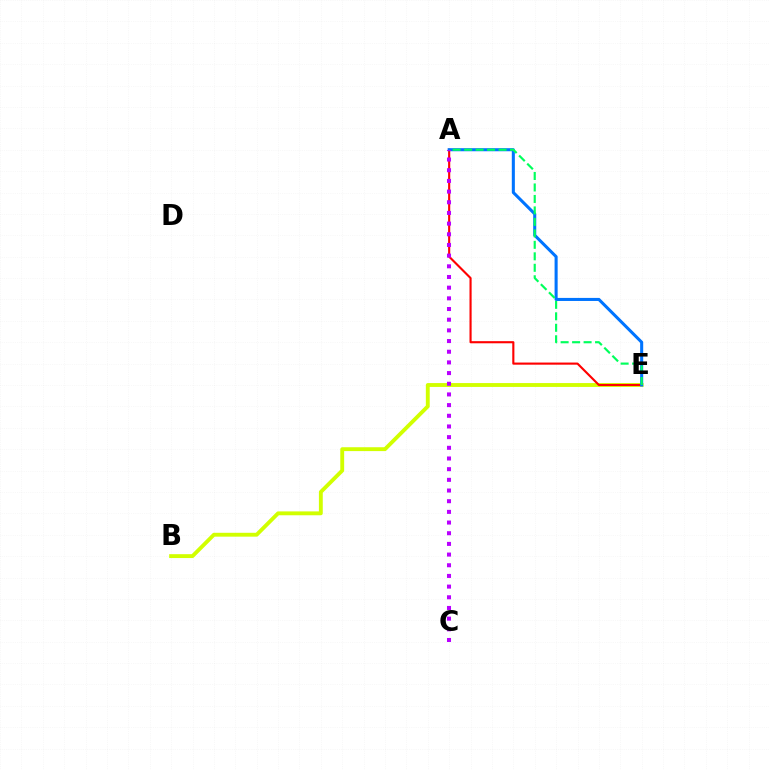{('B', 'E'): [{'color': '#d1ff00', 'line_style': 'solid', 'thickness': 2.78}], ('A', 'E'): [{'color': '#ff0000', 'line_style': 'solid', 'thickness': 1.53}, {'color': '#0074ff', 'line_style': 'solid', 'thickness': 2.2}, {'color': '#00ff5c', 'line_style': 'dashed', 'thickness': 1.56}], ('A', 'C'): [{'color': '#b900ff', 'line_style': 'dotted', 'thickness': 2.9}]}